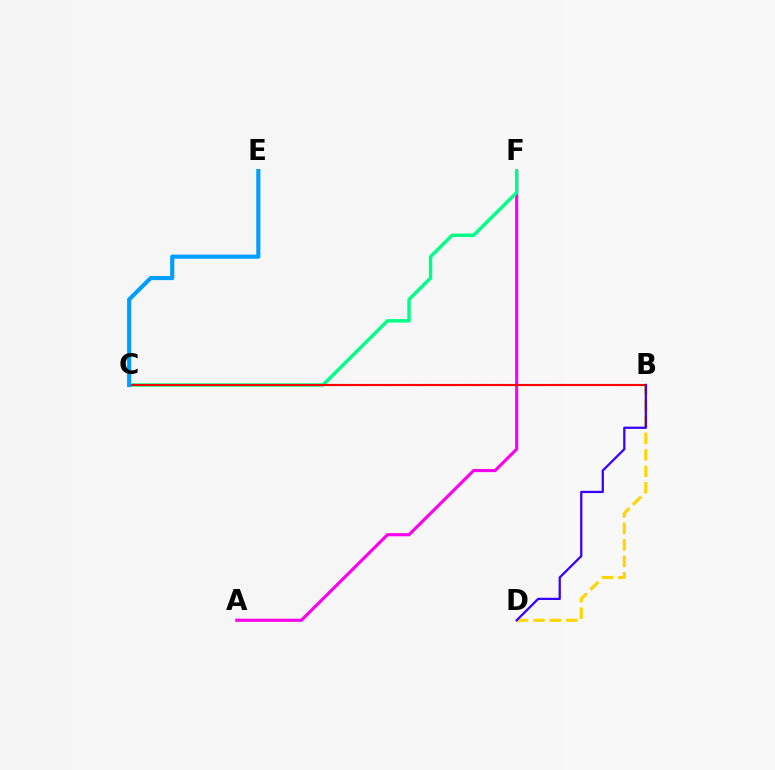{('A', 'F'): [{'color': '#ff00ed', 'line_style': 'solid', 'thickness': 2.25}], ('B', 'D'): [{'color': '#ffd500', 'line_style': 'dashed', 'thickness': 2.24}, {'color': '#3700ff', 'line_style': 'solid', 'thickness': 1.63}], ('C', 'F'): [{'color': '#00ff86', 'line_style': 'solid', 'thickness': 2.49}], ('B', 'C'): [{'color': '#4fff00', 'line_style': 'dashed', 'thickness': 1.5}, {'color': '#ff0000', 'line_style': 'solid', 'thickness': 1.52}], ('C', 'E'): [{'color': '#009eff', 'line_style': 'solid', 'thickness': 2.97}]}